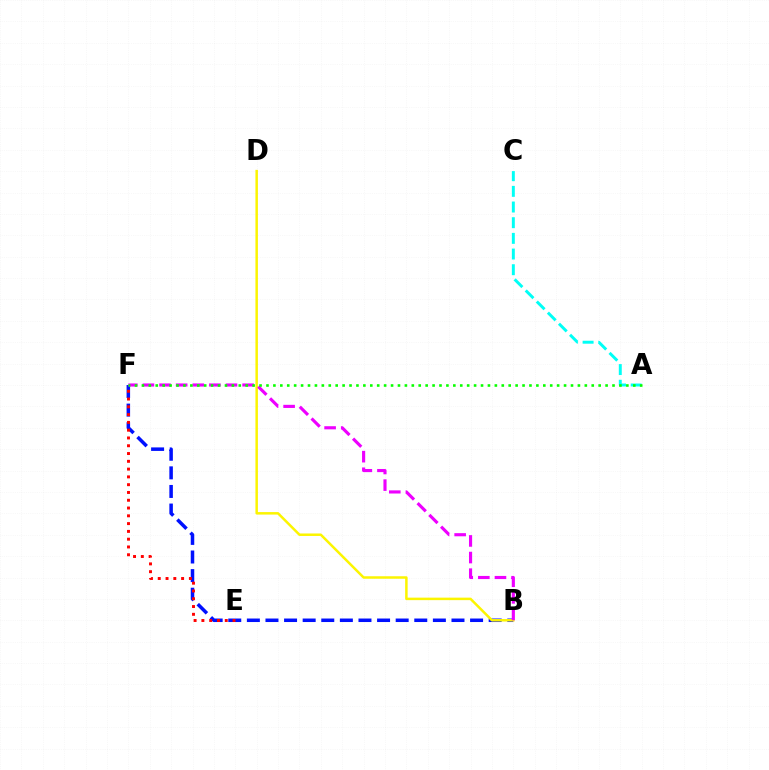{('B', 'F'): [{'color': '#0010ff', 'line_style': 'dashed', 'thickness': 2.53}, {'color': '#ee00ff', 'line_style': 'dashed', 'thickness': 2.26}], ('B', 'D'): [{'color': '#fcf500', 'line_style': 'solid', 'thickness': 1.79}], ('E', 'F'): [{'color': '#ff0000', 'line_style': 'dotted', 'thickness': 2.12}], ('A', 'C'): [{'color': '#00fff6', 'line_style': 'dashed', 'thickness': 2.13}], ('A', 'F'): [{'color': '#08ff00', 'line_style': 'dotted', 'thickness': 1.88}]}